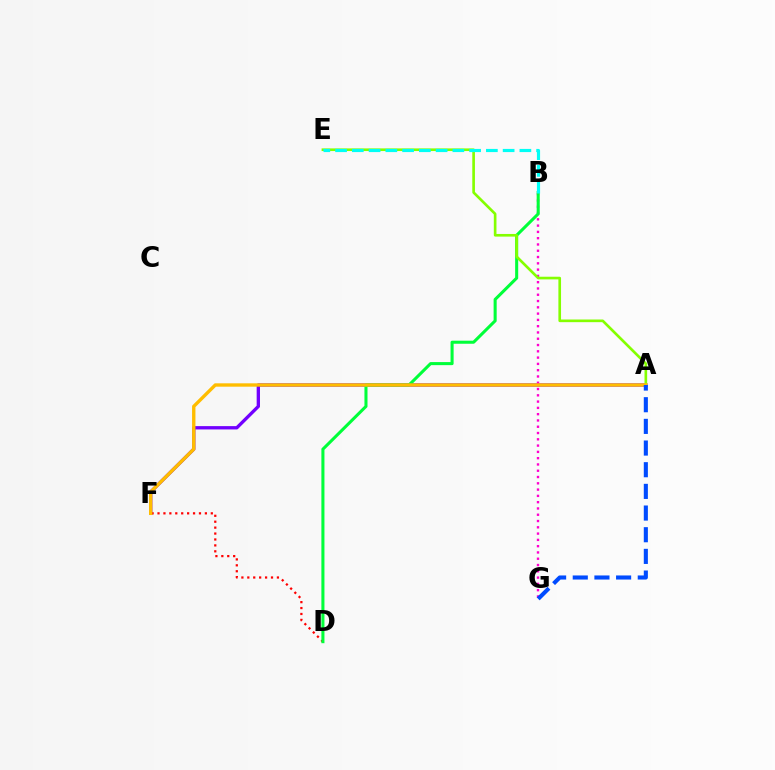{('A', 'F'): [{'color': '#7200ff', 'line_style': 'solid', 'thickness': 2.39}, {'color': '#ffbd00', 'line_style': 'solid', 'thickness': 2.43}], ('B', 'G'): [{'color': '#ff00cf', 'line_style': 'dotted', 'thickness': 1.71}], ('D', 'F'): [{'color': '#ff0000', 'line_style': 'dotted', 'thickness': 1.61}], ('B', 'D'): [{'color': '#00ff39', 'line_style': 'solid', 'thickness': 2.2}], ('A', 'E'): [{'color': '#84ff00', 'line_style': 'solid', 'thickness': 1.91}], ('A', 'G'): [{'color': '#004bff', 'line_style': 'dashed', 'thickness': 2.94}], ('B', 'E'): [{'color': '#00fff6', 'line_style': 'dashed', 'thickness': 2.28}]}